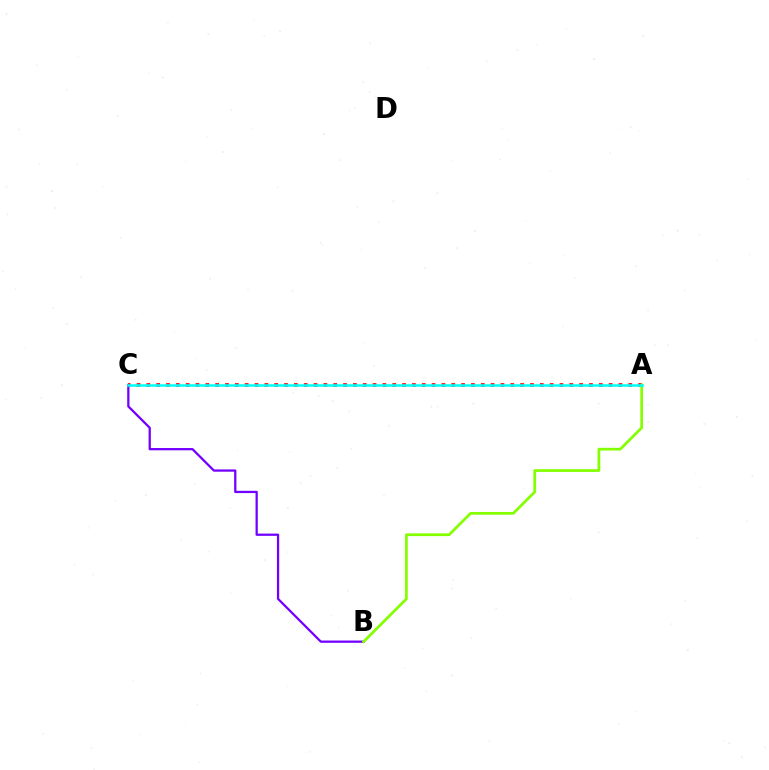{('A', 'C'): [{'color': '#ff0000', 'line_style': 'dotted', 'thickness': 2.67}, {'color': '#00fff6', 'line_style': 'solid', 'thickness': 1.84}], ('B', 'C'): [{'color': '#7200ff', 'line_style': 'solid', 'thickness': 1.63}], ('A', 'B'): [{'color': '#84ff00', 'line_style': 'solid', 'thickness': 1.97}]}